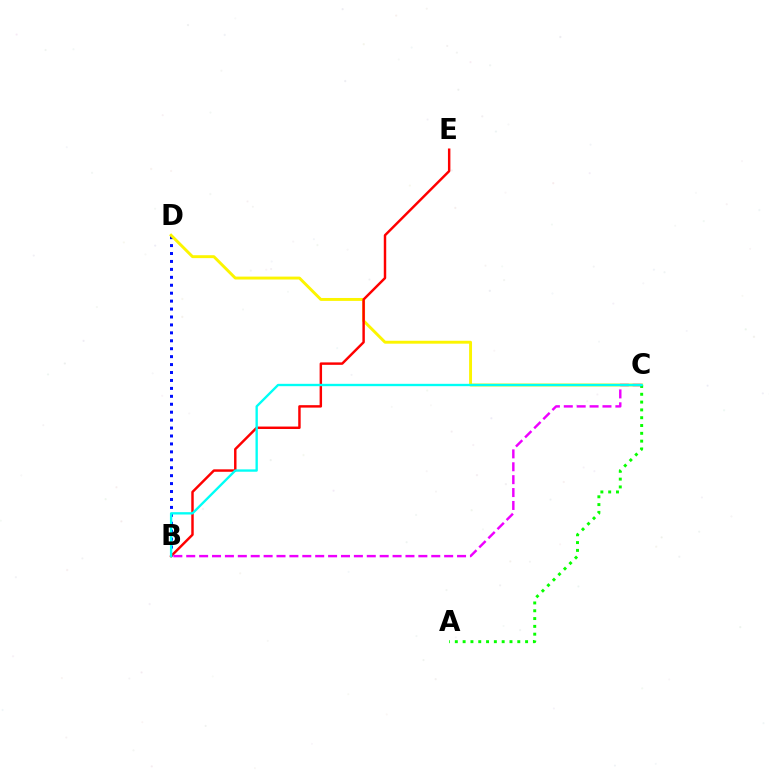{('B', 'D'): [{'color': '#0010ff', 'line_style': 'dotted', 'thickness': 2.16}], ('C', 'D'): [{'color': '#fcf500', 'line_style': 'solid', 'thickness': 2.1}], ('B', 'E'): [{'color': '#ff0000', 'line_style': 'solid', 'thickness': 1.76}], ('A', 'C'): [{'color': '#08ff00', 'line_style': 'dotted', 'thickness': 2.12}], ('B', 'C'): [{'color': '#ee00ff', 'line_style': 'dashed', 'thickness': 1.75}, {'color': '#00fff6', 'line_style': 'solid', 'thickness': 1.69}]}